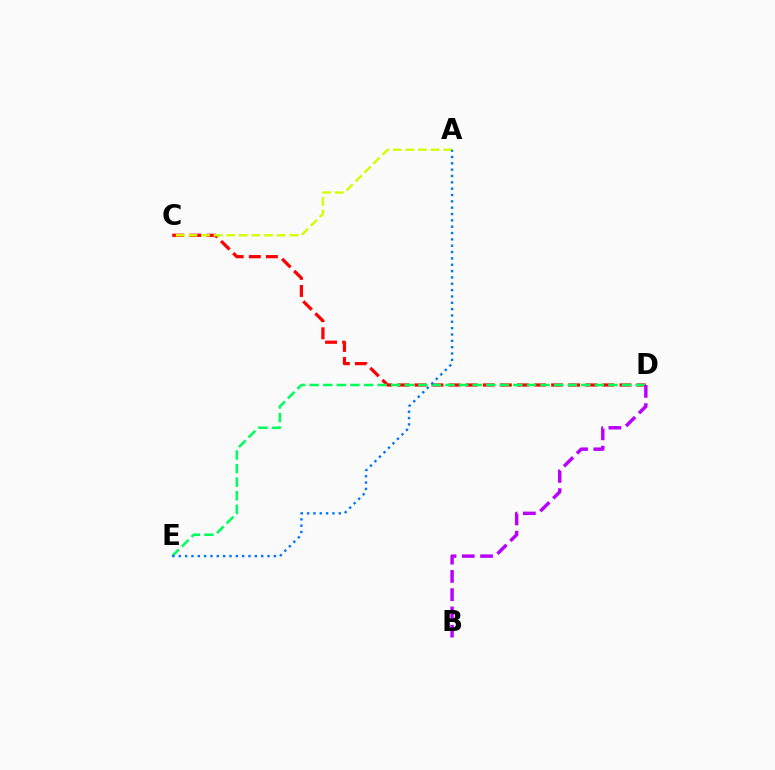{('C', 'D'): [{'color': '#ff0000', 'line_style': 'dashed', 'thickness': 2.32}], ('D', 'E'): [{'color': '#00ff5c', 'line_style': 'dashed', 'thickness': 1.85}], ('B', 'D'): [{'color': '#b900ff', 'line_style': 'dashed', 'thickness': 2.48}], ('A', 'C'): [{'color': '#d1ff00', 'line_style': 'dashed', 'thickness': 1.71}], ('A', 'E'): [{'color': '#0074ff', 'line_style': 'dotted', 'thickness': 1.72}]}